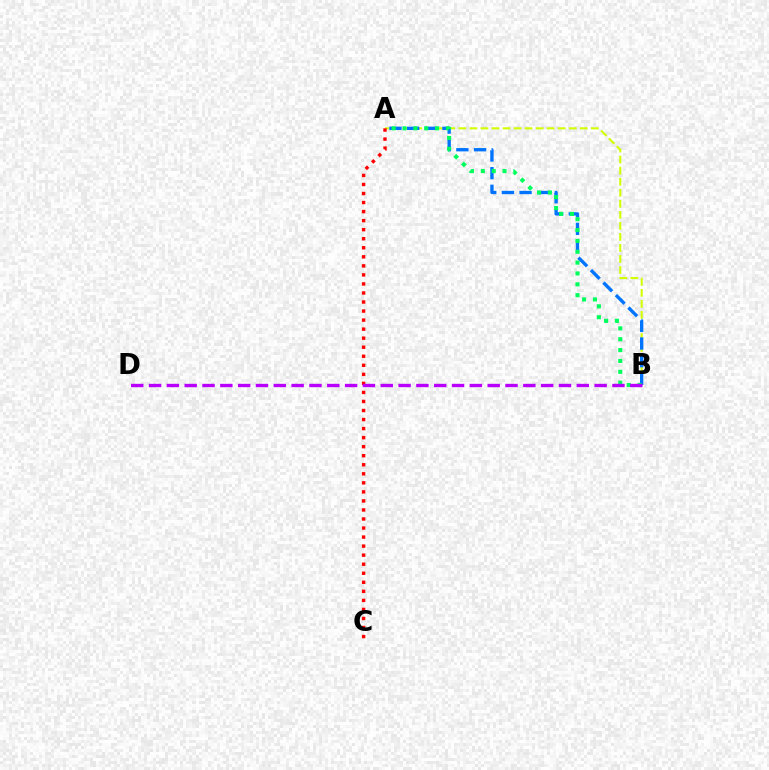{('A', 'B'): [{'color': '#d1ff00', 'line_style': 'dashed', 'thickness': 1.5}, {'color': '#0074ff', 'line_style': 'dashed', 'thickness': 2.4}, {'color': '#00ff5c', 'line_style': 'dotted', 'thickness': 2.95}], ('A', 'C'): [{'color': '#ff0000', 'line_style': 'dotted', 'thickness': 2.46}], ('B', 'D'): [{'color': '#b900ff', 'line_style': 'dashed', 'thickness': 2.42}]}